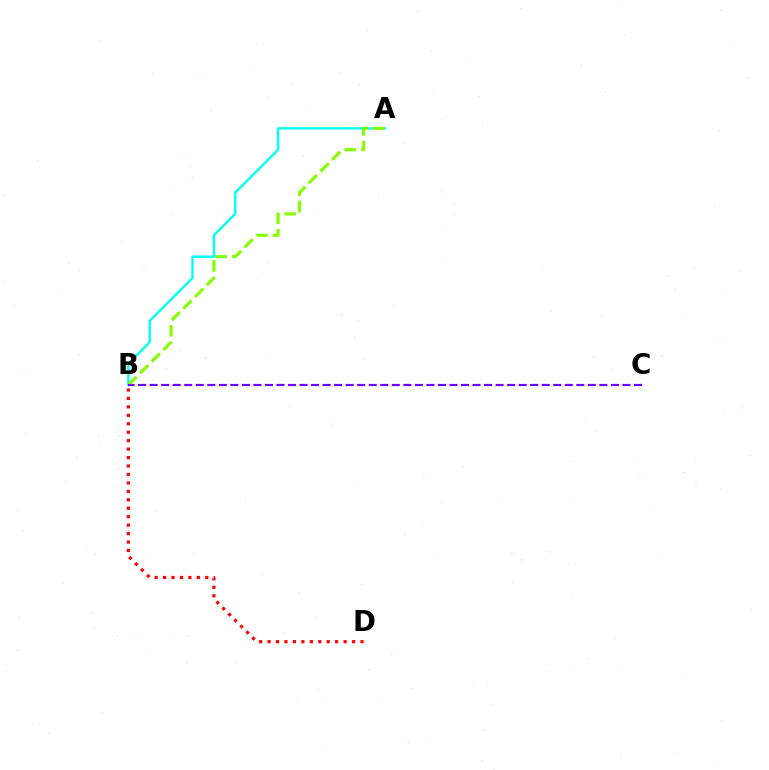{('A', 'B'): [{'color': '#00fff6', 'line_style': 'solid', 'thickness': 1.7}, {'color': '#84ff00', 'line_style': 'dashed', 'thickness': 2.25}], ('B', 'D'): [{'color': '#ff0000', 'line_style': 'dotted', 'thickness': 2.3}], ('B', 'C'): [{'color': '#7200ff', 'line_style': 'dashed', 'thickness': 1.57}]}